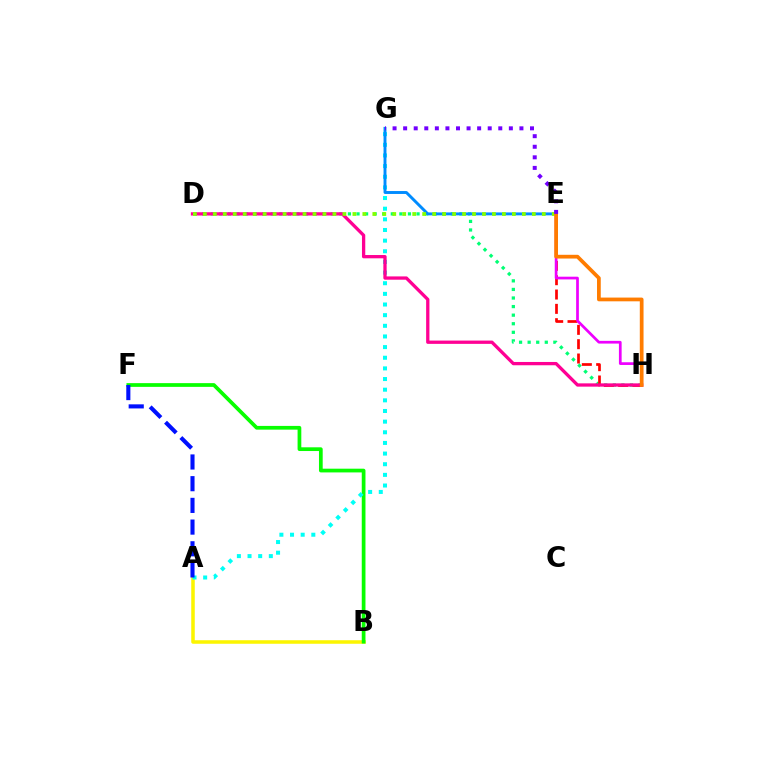{('A', 'B'): [{'color': '#fcf500', 'line_style': 'solid', 'thickness': 2.54}], ('D', 'H'): [{'color': '#00ff74', 'line_style': 'dotted', 'thickness': 2.33}, {'color': '#ff0094', 'line_style': 'solid', 'thickness': 2.37}], ('B', 'F'): [{'color': '#08ff00', 'line_style': 'solid', 'thickness': 2.68}], ('E', 'H'): [{'color': '#ff0000', 'line_style': 'dashed', 'thickness': 1.95}, {'color': '#ee00ff', 'line_style': 'solid', 'thickness': 1.96}, {'color': '#ff7c00', 'line_style': 'solid', 'thickness': 2.69}], ('A', 'G'): [{'color': '#00fff6', 'line_style': 'dotted', 'thickness': 2.89}], ('E', 'G'): [{'color': '#008cff', 'line_style': 'solid', 'thickness': 2.1}, {'color': '#7200ff', 'line_style': 'dotted', 'thickness': 2.87}], ('A', 'F'): [{'color': '#0010ff', 'line_style': 'dashed', 'thickness': 2.95}], ('D', 'E'): [{'color': '#84ff00', 'line_style': 'dotted', 'thickness': 2.71}]}